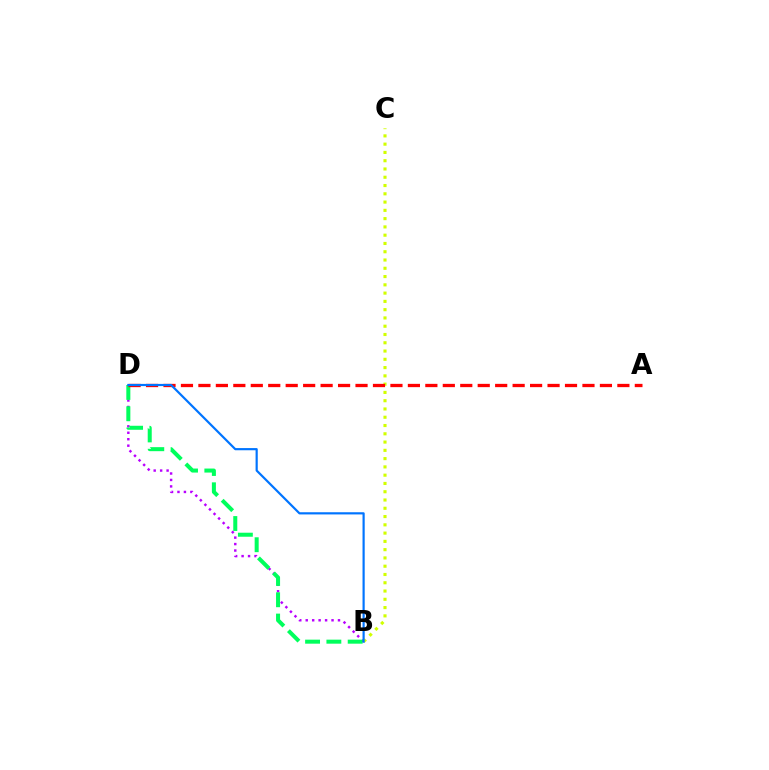{('B', 'D'): [{'color': '#b900ff', 'line_style': 'dotted', 'thickness': 1.75}, {'color': '#00ff5c', 'line_style': 'dashed', 'thickness': 2.89}, {'color': '#0074ff', 'line_style': 'solid', 'thickness': 1.57}], ('B', 'C'): [{'color': '#d1ff00', 'line_style': 'dotted', 'thickness': 2.25}], ('A', 'D'): [{'color': '#ff0000', 'line_style': 'dashed', 'thickness': 2.37}]}